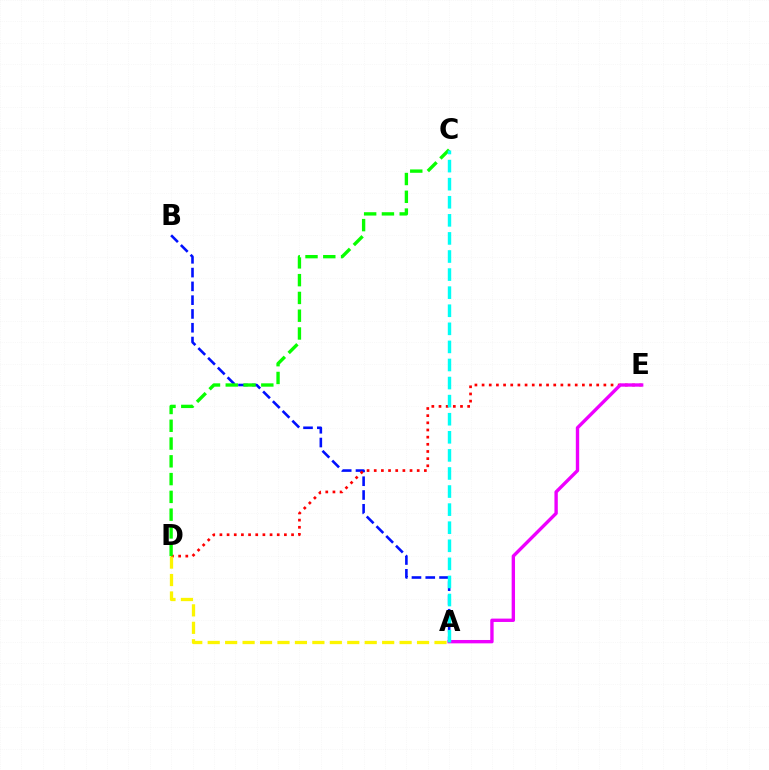{('A', 'B'): [{'color': '#0010ff', 'line_style': 'dashed', 'thickness': 1.87}], ('D', 'E'): [{'color': '#ff0000', 'line_style': 'dotted', 'thickness': 1.95}], ('A', 'E'): [{'color': '#ee00ff', 'line_style': 'solid', 'thickness': 2.42}], ('A', 'D'): [{'color': '#fcf500', 'line_style': 'dashed', 'thickness': 2.37}], ('C', 'D'): [{'color': '#08ff00', 'line_style': 'dashed', 'thickness': 2.42}], ('A', 'C'): [{'color': '#00fff6', 'line_style': 'dashed', 'thickness': 2.46}]}